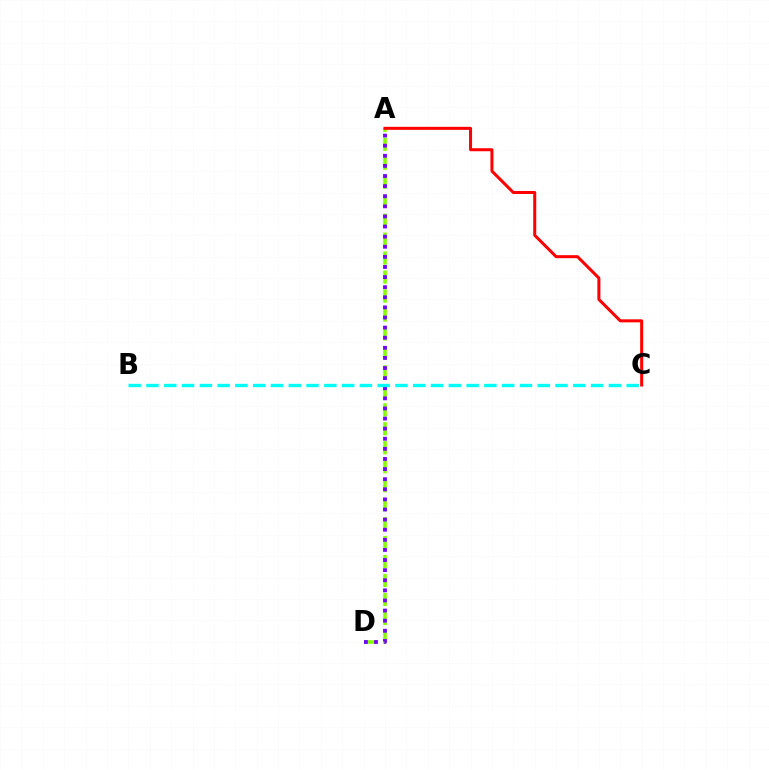{('A', 'D'): [{'color': '#84ff00', 'line_style': 'dashed', 'thickness': 2.58}, {'color': '#7200ff', 'line_style': 'dotted', 'thickness': 2.75}], ('A', 'C'): [{'color': '#ff0000', 'line_style': 'solid', 'thickness': 2.17}], ('B', 'C'): [{'color': '#00fff6', 'line_style': 'dashed', 'thickness': 2.42}]}